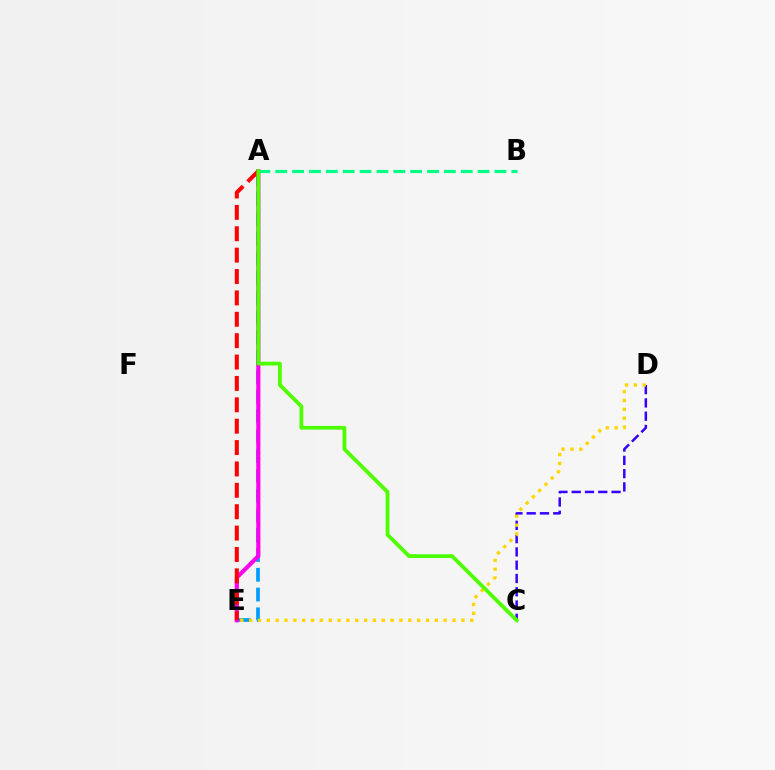{('C', 'D'): [{'color': '#3700ff', 'line_style': 'dashed', 'thickness': 1.8}], ('A', 'E'): [{'color': '#009eff', 'line_style': 'dashed', 'thickness': 2.69}, {'color': '#ff00ed', 'line_style': 'solid', 'thickness': 2.97}, {'color': '#ff0000', 'line_style': 'dashed', 'thickness': 2.9}], ('D', 'E'): [{'color': '#ffd500', 'line_style': 'dotted', 'thickness': 2.4}], ('A', 'B'): [{'color': '#00ff86', 'line_style': 'dashed', 'thickness': 2.29}], ('A', 'C'): [{'color': '#4fff00', 'line_style': 'solid', 'thickness': 2.74}]}